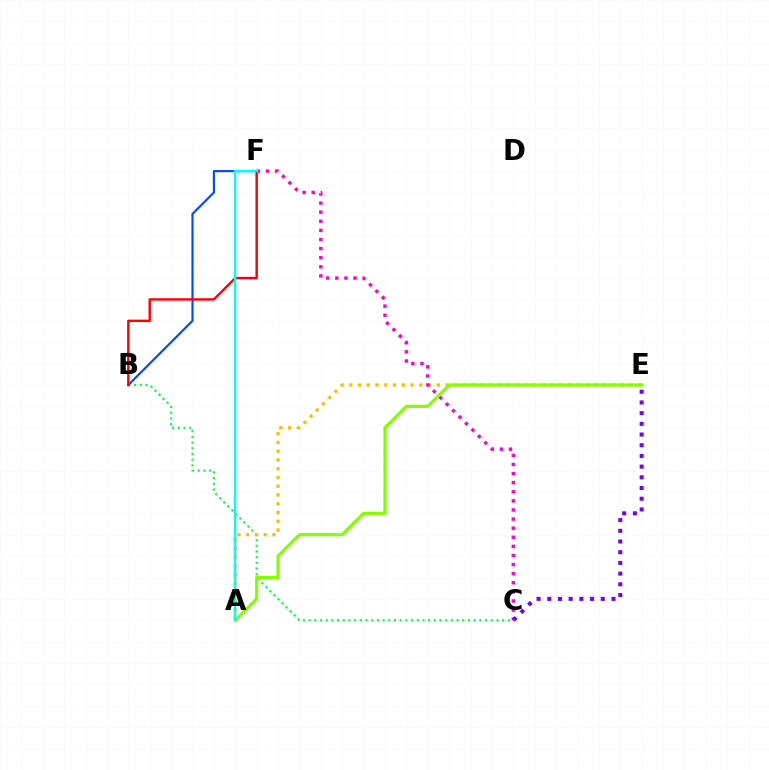{('B', 'C'): [{'color': '#00ff39', 'line_style': 'dotted', 'thickness': 1.55}], ('A', 'E'): [{'color': '#ffbd00', 'line_style': 'dotted', 'thickness': 2.38}, {'color': '#84ff00', 'line_style': 'solid', 'thickness': 2.3}], ('C', 'F'): [{'color': '#ff00cf', 'line_style': 'dotted', 'thickness': 2.47}], ('B', 'F'): [{'color': '#004bff', 'line_style': 'solid', 'thickness': 1.56}, {'color': '#ff0000', 'line_style': 'solid', 'thickness': 1.74}], ('C', 'E'): [{'color': '#7200ff', 'line_style': 'dotted', 'thickness': 2.91}], ('A', 'F'): [{'color': '#00fff6', 'line_style': 'solid', 'thickness': 1.76}]}